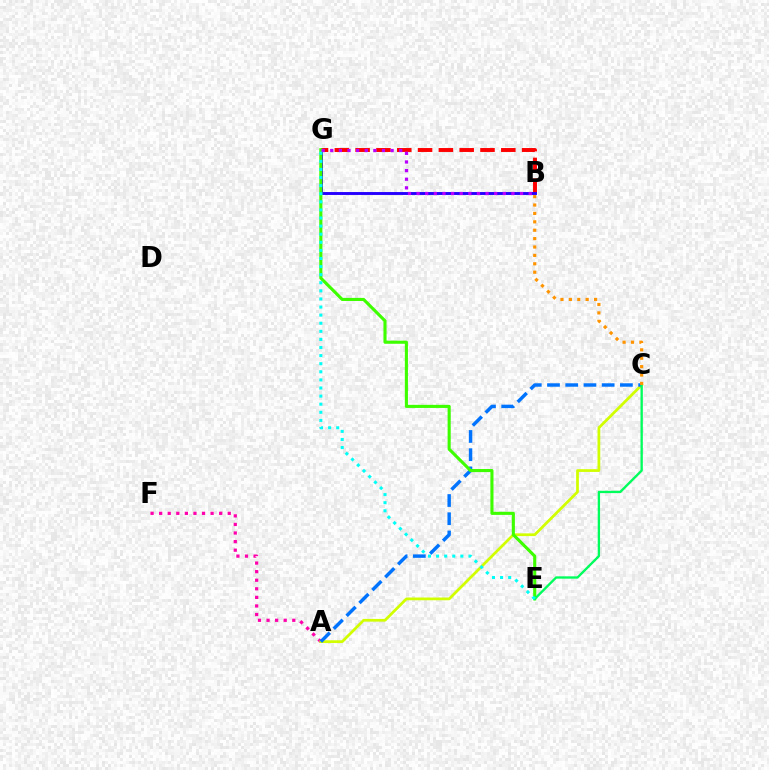{('A', 'F'): [{'color': '#ff00ac', 'line_style': 'dotted', 'thickness': 2.33}], ('B', 'G'): [{'color': '#ff0000', 'line_style': 'dashed', 'thickness': 2.83}, {'color': '#2500ff', 'line_style': 'solid', 'thickness': 2.09}, {'color': '#b900ff', 'line_style': 'dotted', 'thickness': 2.34}], ('A', 'C'): [{'color': '#d1ff00', 'line_style': 'solid', 'thickness': 1.98}, {'color': '#0074ff', 'line_style': 'dashed', 'thickness': 2.48}], ('E', 'G'): [{'color': '#3dff00', 'line_style': 'solid', 'thickness': 2.23}, {'color': '#00fff6', 'line_style': 'dotted', 'thickness': 2.2}], ('C', 'E'): [{'color': '#00ff5c', 'line_style': 'solid', 'thickness': 1.69}], ('B', 'C'): [{'color': '#ff9400', 'line_style': 'dotted', 'thickness': 2.28}]}